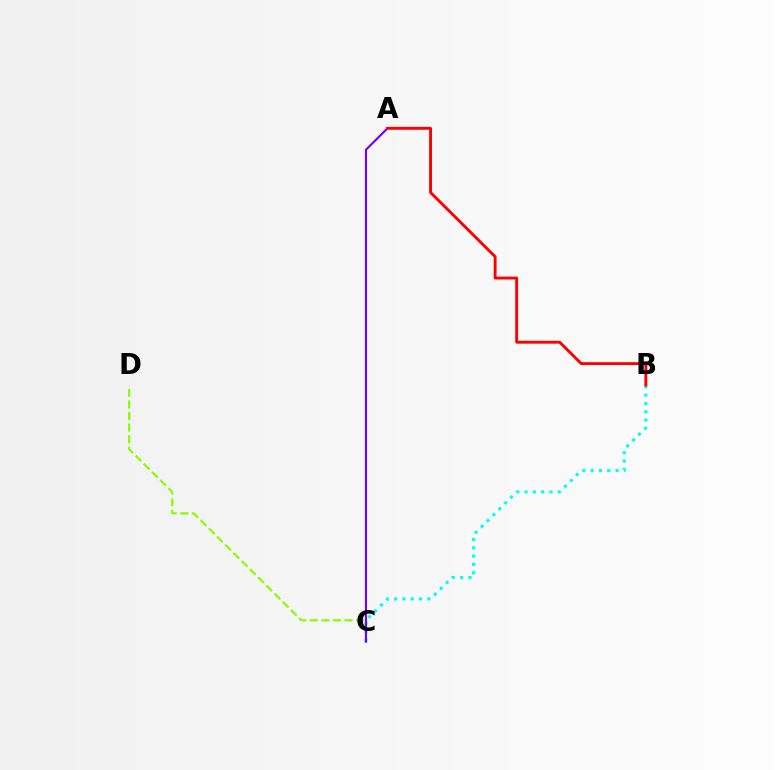{('C', 'D'): [{'color': '#84ff00', 'line_style': 'dashed', 'thickness': 1.57}], ('B', 'C'): [{'color': '#00fff6', 'line_style': 'dotted', 'thickness': 2.26}], ('A', 'C'): [{'color': '#7200ff', 'line_style': 'solid', 'thickness': 1.53}], ('A', 'B'): [{'color': '#ff0000', 'line_style': 'solid', 'thickness': 2.08}]}